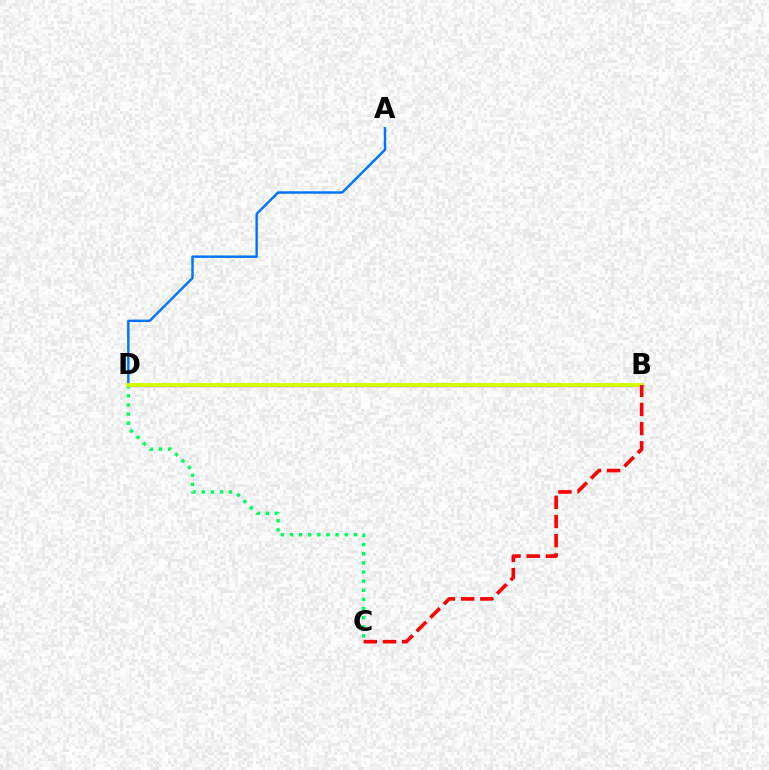{('A', 'D'): [{'color': '#0074ff', 'line_style': 'solid', 'thickness': 1.76}], ('B', 'D'): [{'color': '#b900ff', 'line_style': 'solid', 'thickness': 2.35}, {'color': '#d1ff00', 'line_style': 'solid', 'thickness': 2.76}], ('C', 'D'): [{'color': '#00ff5c', 'line_style': 'dotted', 'thickness': 2.48}], ('B', 'C'): [{'color': '#ff0000', 'line_style': 'dashed', 'thickness': 2.6}]}